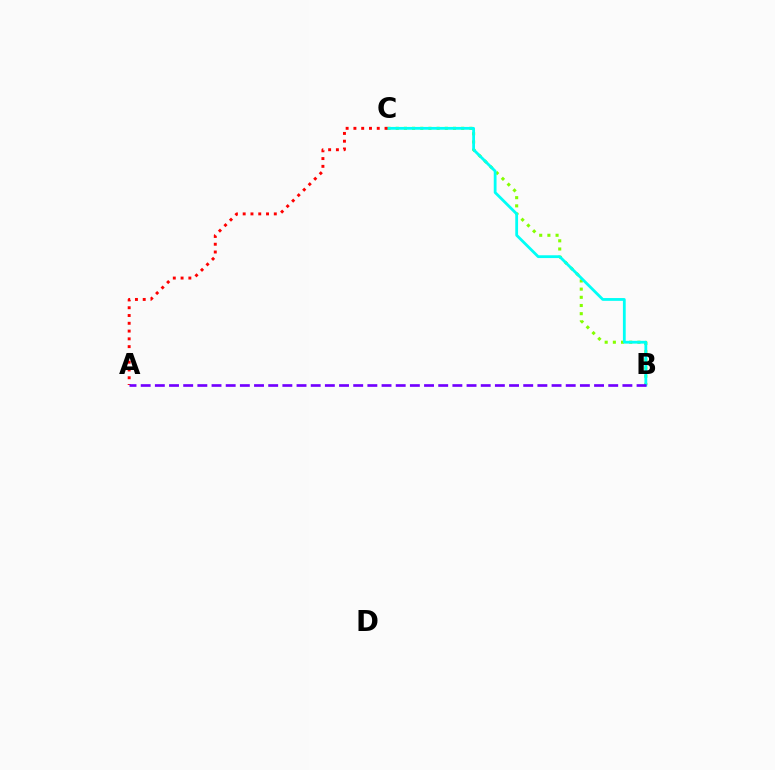{('B', 'C'): [{'color': '#84ff00', 'line_style': 'dotted', 'thickness': 2.22}, {'color': '#00fff6', 'line_style': 'solid', 'thickness': 2.01}], ('A', 'C'): [{'color': '#ff0000', 'line_style': 'dotted', 'thickness': 2.11}], ('A', 'B'): [{'color': '#7200ff', 'line_style': 'dashed', 'thickness': 1.92}]}